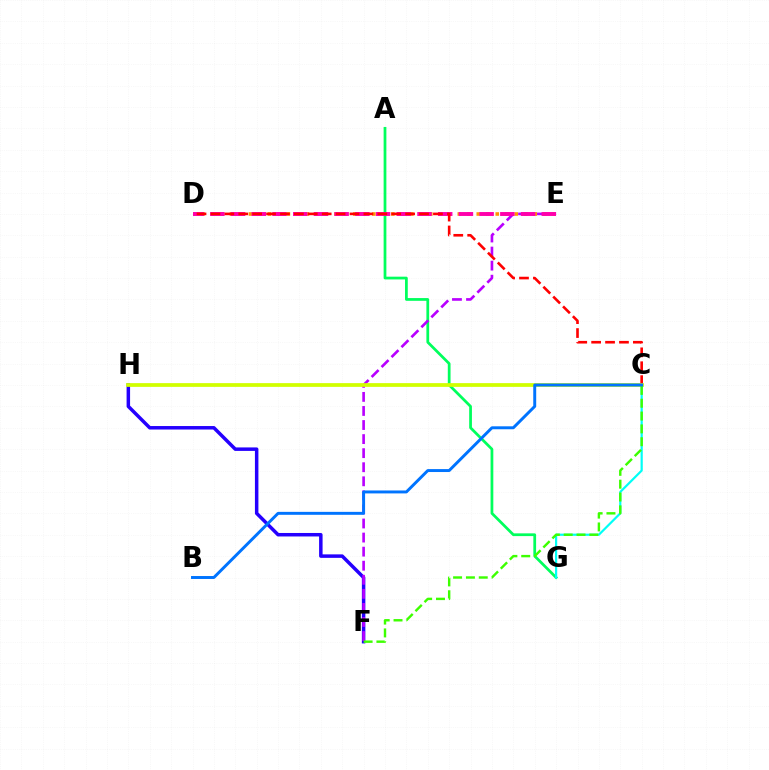{('A', 'G'): [{'color': '#00ff5c', 'line_style': 'solid', 'thickness': 1.98}], ('F', 'H'): [{'color': '#2500ff', 'line_style': 'solid', 'thickness': 2.51}], ('E', 'F'): [{'color': '#b900ff', 'line_style': 'dashed', 'thickness': 1.91}], ('D', 'E'): [{'color': '#ff9400', 'line_style': 'dotted', 'thickness': 2.58}, {'color': '#ff00ac', 'line_style': 'dashed', 'thickness': 2.81}], ('C', 'G'): [{'color': '#00fff6', 'line_style': 'solid', 'thickness': 1.58}], ('C', 'D'): [{'color': '#ff0000', 'line_style': 'dashed', 'thickness': 1.89}], ('C', 'H'): [{'color': '#d1ff00', 'line_style': 'solid', 'thickness': 2.69}], ('C', 'F'): [{'color': '#3dff00', 'line_style': 'dashed', 'thickness': 1.74}], ('B', 'C'): [{'color': '#0074ff', 'line_style': 'solid', 'thickness': 2.12}]}